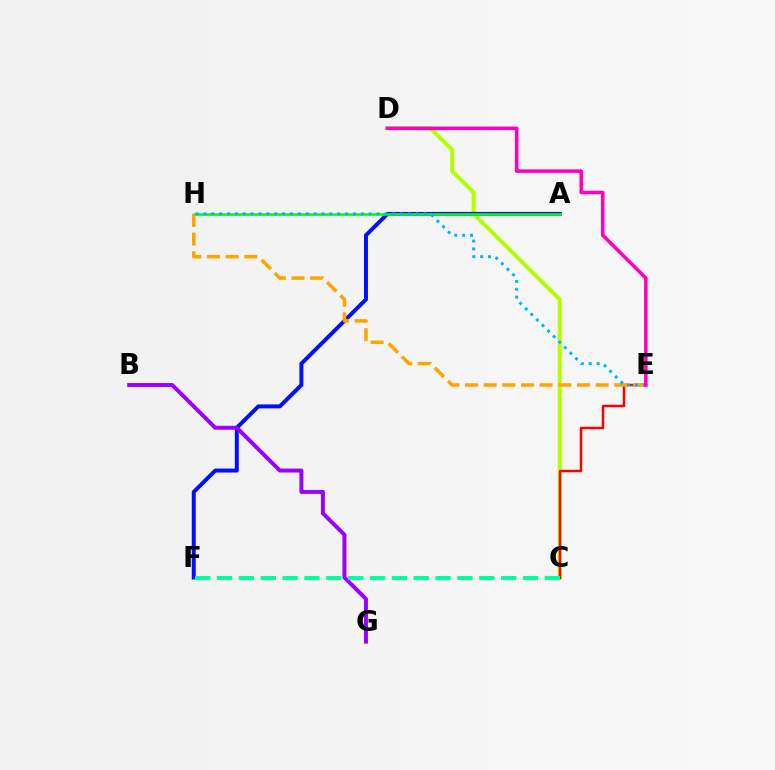{('C', 'D'): [{'color': '#b3ff00', 'line_style': 'solid', 'thickness': 2.86}], ('C', 'E'): [{'color': '#ff0000', 'line_style': 'solid', 'thickness': 1.78}], ('A', 'F'): [{'color': '#0010ff', 'line_style': 'solid', 'thickness': 2.85}], ('A', 'H'): [{'color': '#08ff00', 'line_style': 'solid', 'thickness': 1.91}], ('E', 'H'): [{'color': '#ffa500', 'line_style': 'dashed', 'thickness': 2.54}, {'color': '#00b5ff', 'line_style': 'dotted', 'thickness': 2.14}], ('B', 'G'): [{'color': '#9b00ff', 'line_style': 'solid', 'thickness': 2.83}], ('C', 'F'): [{'color': '#00ff9d', 'line_style': 'dashed', 'thickness': 2.97}], ('D', 'E'): [{'color': '#ff00bd', 'line_style': 'solid', 'thickness': 2.55}]}